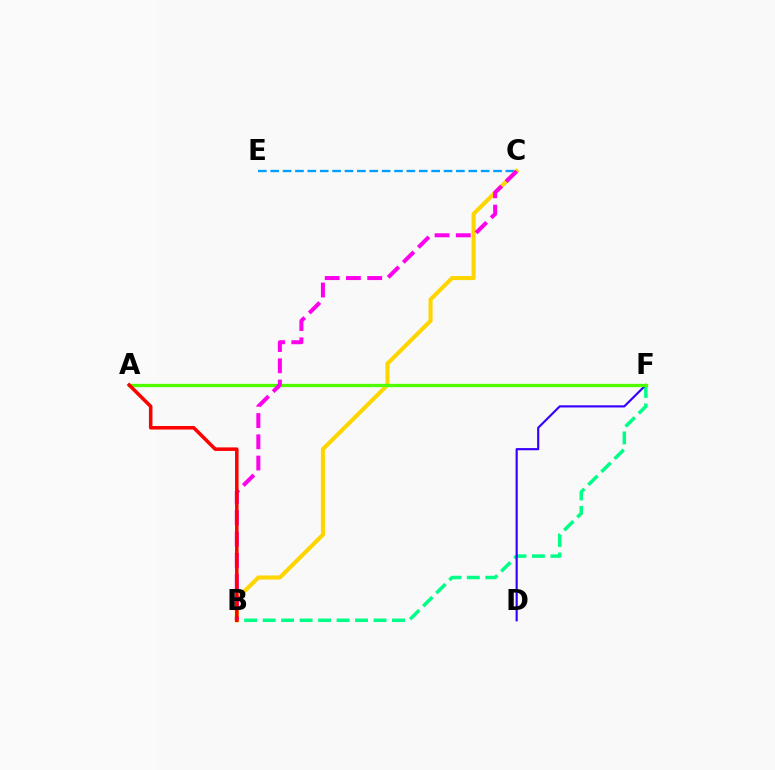{('B', 'F'): [{'color': '#00ff86', 'line_style': 'dashed', 'thickness': 2.51}], ('C', 'E'): [{'color': '#009eff', 'line_style': 'dashed', 'thickness': 1.68}], ('D', 'F'): [{'color': '#3700ff', 'line_style': 'solid', 'thickness': 1.56}], ('B', 'C'): [{'color': '#ffd500', 'line_style': 'solid', 'thickness': 2.94}, {'color': '#ff00ed', 'line_style': 'dashed', 'thickness': 2.89}], ('A', 'F'): [{'color': '#4fff00', 'line_style': 'solid', 'thickness': 2.38}], ('A', 'B'): [{'color': '#ff0000', 'line_style': 'solid', 'thickness': 2.54}]}